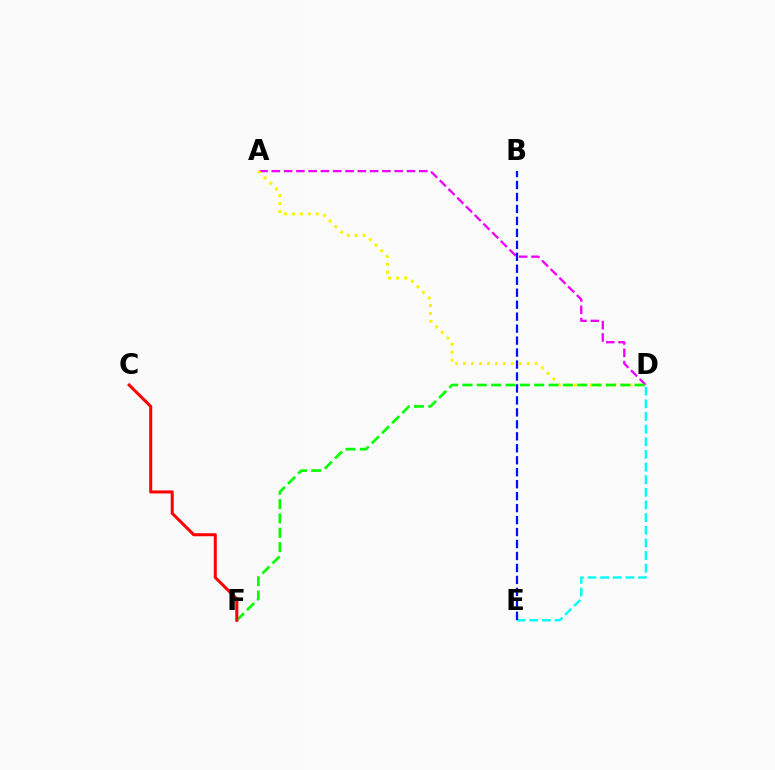{('D', 'E'): [{'color': '#00fff6', 'line_style': 'dashed', 'thickness': 1.72}], ('A', 'D'): [{'color': '#ee00ff', 'line_style': 'dashed', 'thickness': 1.67}, {'color': '#fcf500', 'line_style': 'dotted', 'thickness': 2.16}], ('D', 'F'): [{'color': '#08ff00', 'line_style': 'dashed', 'thickness': 1.95}], ('C', 'F'): [{'color': '#ff0000', 'line_style': 'solid', 'thickness': 2.19}], ('B', 'E'): [{'color': '#0010ff', 'line_style': 'dashed', 'thickness': 1.63}]}